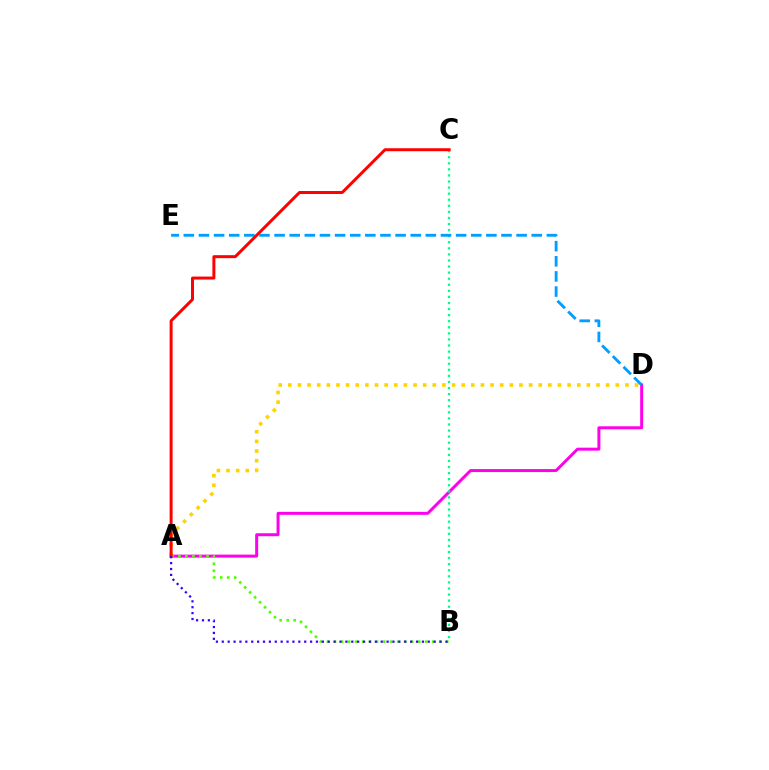{('A', 'D'): [{'color': '#ff00ed', 'line_style': 'solid', 'thickness': 2.14}, {'color': '#ffd500', 'line_style': 'dotted', 'thickness': 2.62}], ('A', 'B'): [{'color': '#4fff00', 'line_style': 'dotted', 'thickness': 1.91}, {'color': '#3700ff', 'line_style': 'dotted', 'thickness': 1.6}], ('B', 'C'): [{'color': '#00ff86', 'line_style': 'dotted', 'thickness': 1.65}], ('D', 'E'): [{'color': '#009eff', 'line_style': 'dashed', 'thickness': 2.06}], ('A', 'C'): [{'color': '#ff0000', 'line_style': 'solid', 'thickness': 2.14}]}